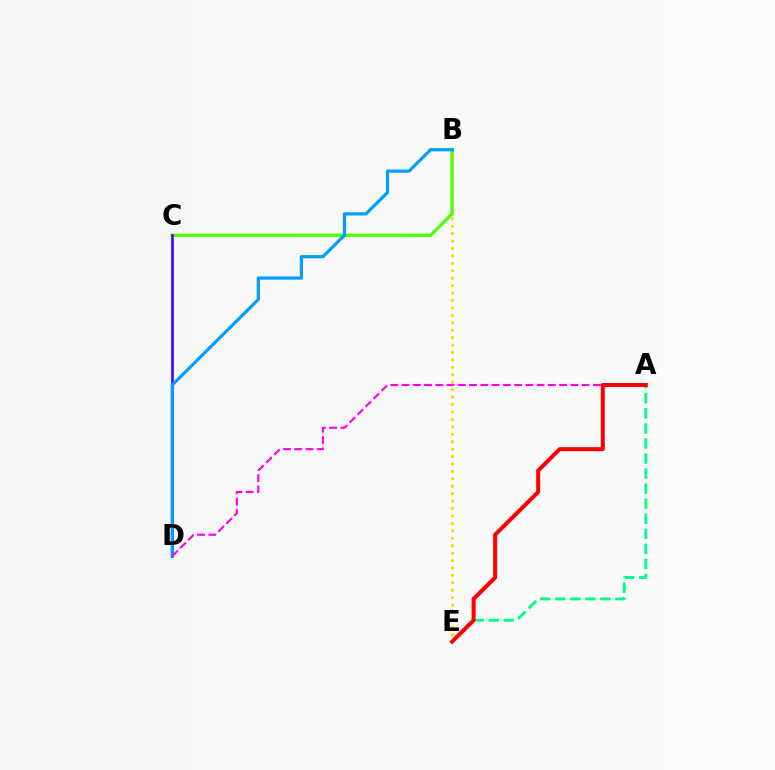{('B', 'E'): [{'color': '#ffd500', 'line_style': 'dotted', 'thickness': 2.02}], ('A', 'E'): [{'color': '#00ff86', 'line_style': 'dashed', 'thickness': 2.05}, {'color': '#ff0000', 'line_style': 'solid', 'thickness': 2.89}], ('B', 'C'): [{'color': '#4fff00', 'line_style': 'solid', 'thickness': 2.36}], ('C', 'D'): [{'color': '#3700ff', 'line_style': 'solid', 'thickness': 1.86}], ('B', 'D'): [{'color': '#009eff', 'line_style': 'solid', 'thickness': 2.3}], ('A', 'D'): [{'color': '#ff00ed', 'line_style': 'dashed', 'thickness': 1.53}]}